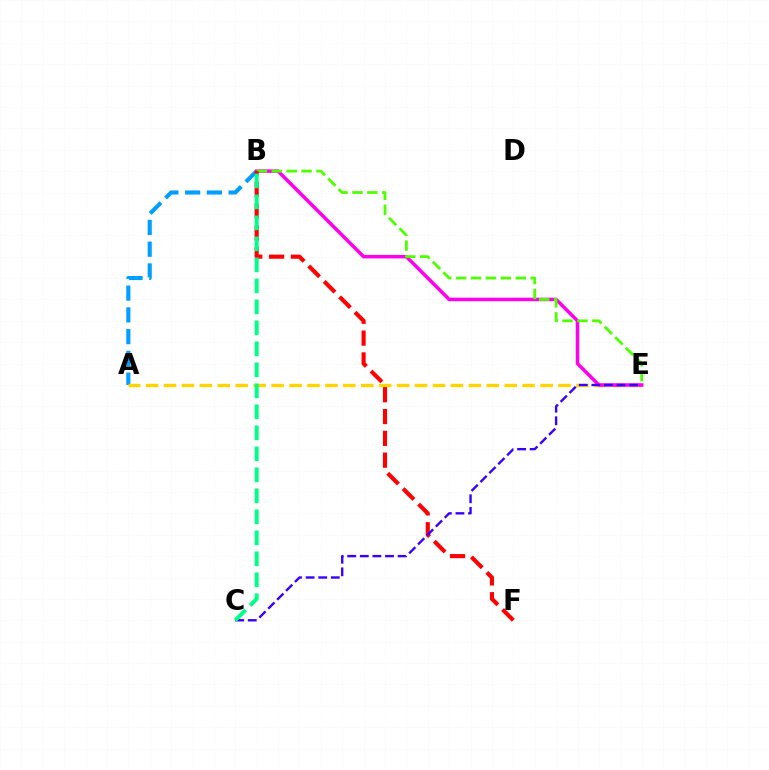{('A', 'B'): [{'color': '#009eff', 'line_style': 'dashed', 'thickness': 2.96}], ('A', 'E'): [{'color': '#ffd500', 'line_style': 'dashed', 'thickness': 2.44}], ('B', 'E'): [{'color': '#ff00ed', 'line_style': 'solid', 'thickness': 2.52}, {'color': '#4fff00', 'line_style': 'dashed', 'thickness': 2.03}], ('B', 'F'): [{'color': '#ff0000', 'line_style': 'dashed', 'thickness': 2.96}], ('C', 'E'): [{'color': '#3700ff', 'line_style': 'dashed', 'thickness': 1.71}], ('B', 'C'): [{'color': '#00ff86', 'line_style': 'dashed', 'thickness': 2.85}]}